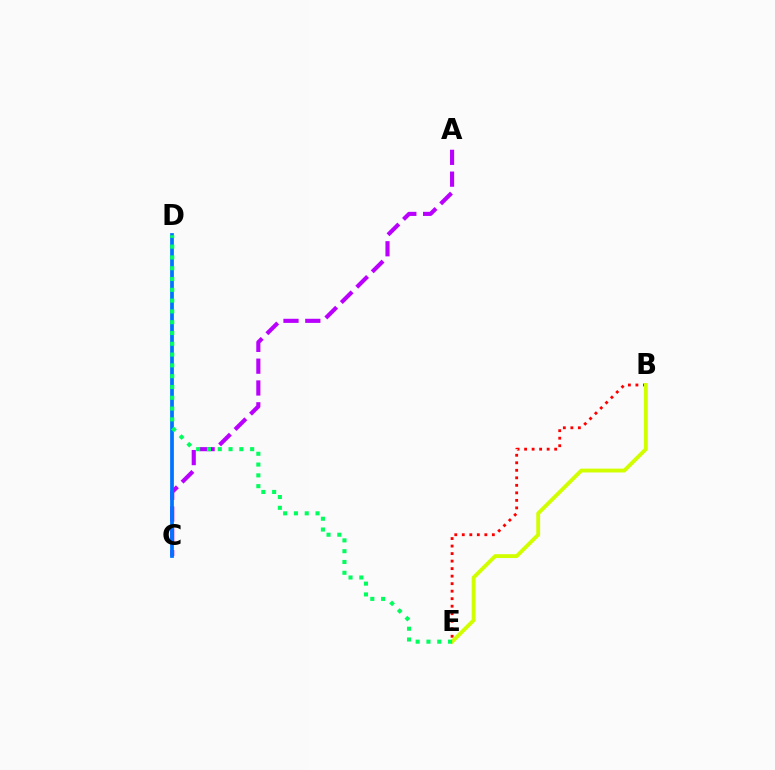{('A', 'C'): [{'color': '#b900ff', 'line_style': 'dashed', 'thickness': 2.96}], ('C', 'D'): [{'color': '#0074ff', 'line_style': 'solid', 'thickness': 2.7}], ('B', 'E'): [{'color': '#ff0000', 'line_style': 'dotted', 'thickness': 2.04}, {'color': '#d1ff00', 'line_style': 'solid', 'thickness': 2.77}], ('D', 'E'): [{'color': '#00ff5c', 'line_style': 'dotted', 'thickness': 2.93}]}